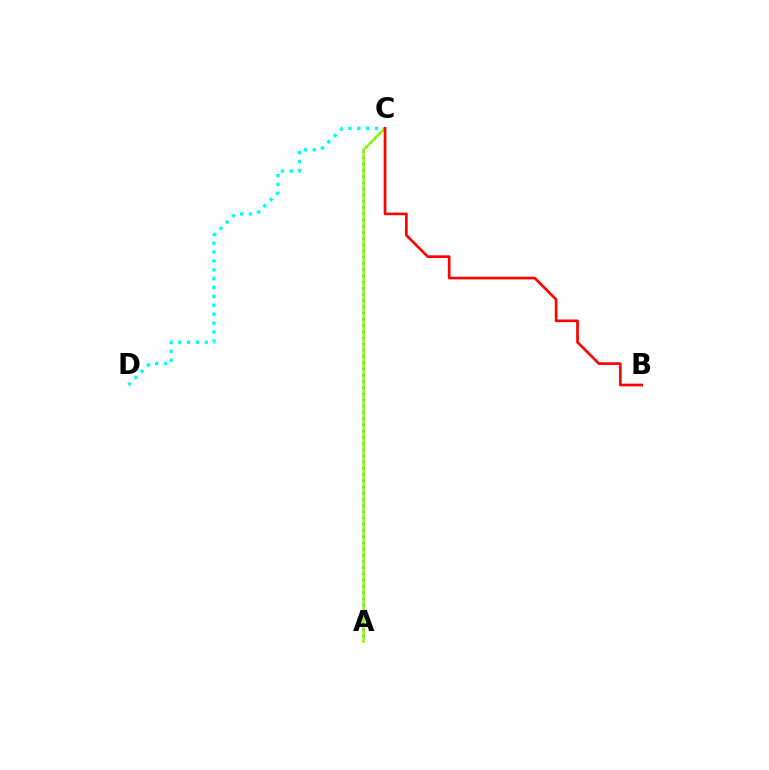{('C', 'D'): [{'color': '#00fff6', 'line_style': 'dotted', 'thickness': 2.41}], ('A', 'C'): [{'color': '#7200ff', 'line_style': 'dotted', 'thickness': 1.69}, {'color': '#84ff00', 'line_style': 'solid', 'thickness': 1.77}], ('B', 'C'): [{'color': '#ff0000', 'line_style': 'solid', 'thickness': 1.93}]}